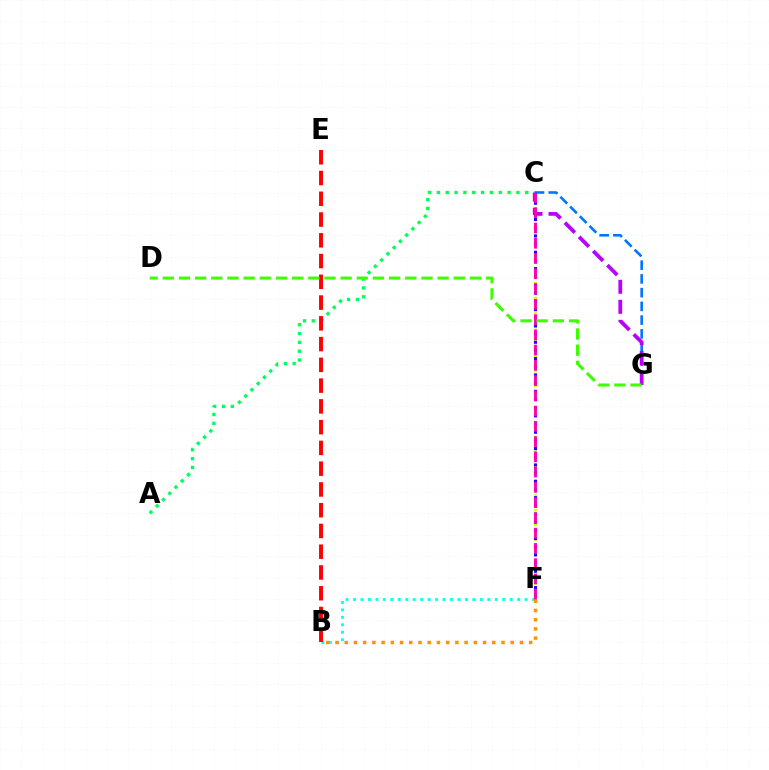{('C', 'F'): [{'color': '#d1ff00', 'line_style': 'dotted', 'thickness': 1.99}, {'color': '#2500ff', 'line_style': 'dotted', 'thickness': 2.22}, {'color': '#ff00ac', 'line_style': 'dashed', 'thickness': 2.07}], ('B', 'F'): [{'color': '#00fff6', 'line_style': 'dotted', 'thickness': 2.03}, {'color': '#ff9400', 'line_style': 'dotted', 'thickness': 2.51}], ('A', 'C'): [{'color': '#00ff5c', 'line_style': 'dotted', 'thickness': 2.4}], ('C', 'G'): [{'color': '#0074ff', 'line_style': 'dashed', 'thickness': 1.86}, {'color': '#b900ff', 'line_style': 'dashed', 'thickness': 2.72}], ('B', 'E'): [{'color': '#ff0000', 'line_style': 'dashed', 'thickness': 2.82}], ('D', 'G'): [{'color': '#3dff00', 'line_style': 'dashed', 'thickness': 2.2}]}